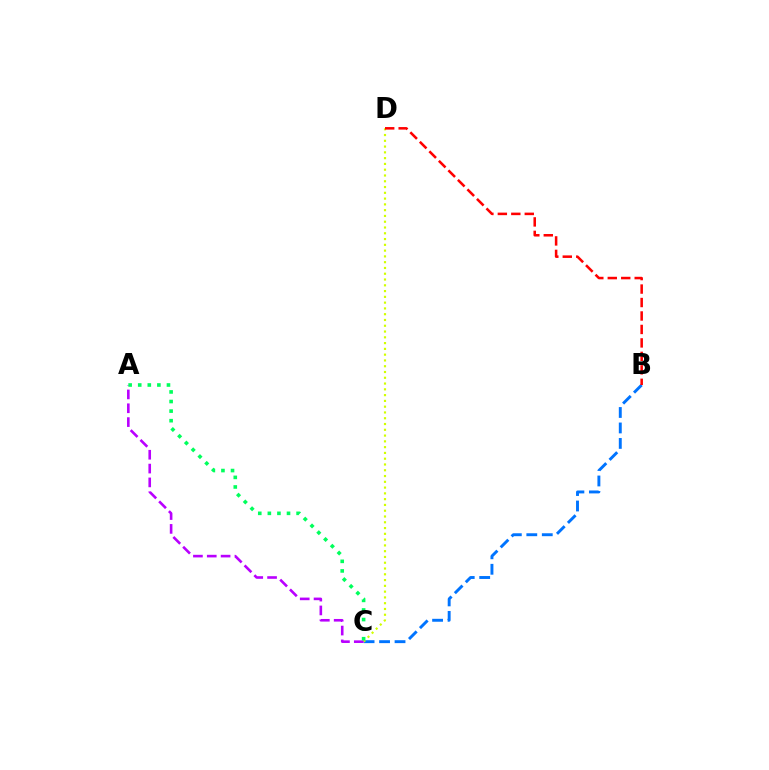{('B', 'C'): [{'color': '#0074ff', 'line_style': 'dashed', 'thickness': 2.1}], ('C', 'D'): [{'color': '#d1ff00', 'line_style': 'dotted', 'thickness': 1.57}], ('B', 'D'): [{'color': '#ff0000', 'line_style': 'dashed', 'thickness': 1.83}], ('A', 'C'): [{'color': '#b900ff', 'line_style': 'dashed', 'thickness': 1.88}, {'color': '#00ff5c', 'line_style': 'dotted', 'thickness': 2.6}]}